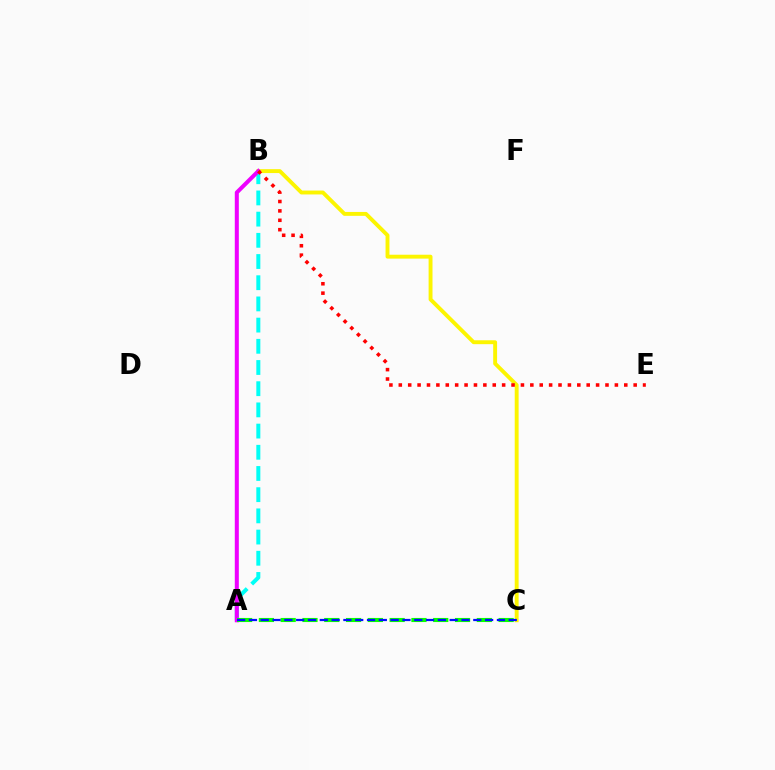{('B', 'C'): [{'color': '#fcf500', 'line_style': 'solid', 'thickness': 2.8}], ('A', 'B'): [{'color': '#00fff6', 'line_style': 'dashed', 'thickness': 2.88}, {'color': '#ee00ff', 'line_style': 'solid', 'thickness': 2.9}], ('A', 'C'): [{'color': '#08ff00', 'line_style': 'dashed', 'thickness': 2.96}, {'color': '#0010ff', 'line_style': 'dashed', 'thickness': 1.6}], ('B', 'E'): [{'color': '#ff0000', 'line_style': 'dotted', 'thickness': 2.55}]}